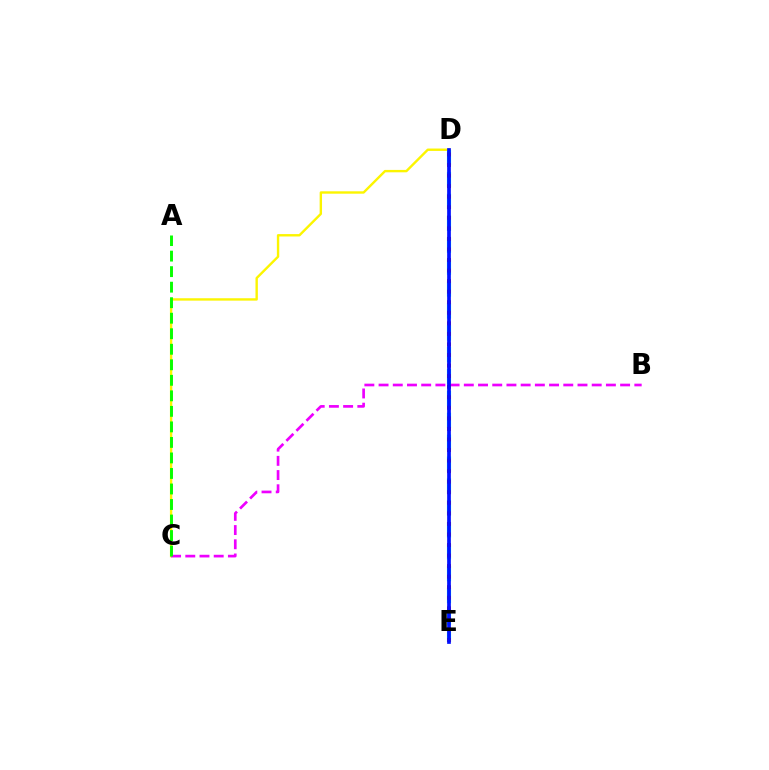{('D', 'E'): [{'color': '#00fff6', 'line_style': 'dashed', 'thickness': 2.97}, {'color': '#ff0000', 'line_style': 'dotted', 'thickness': 2.87}, {'color': '#0010ff', 'line_style': 'solid', 'thickness': 2.67}], ('C', 'D'): [{'color': '#fcf500', 'line_style': 'solid', 'thickness': 1.72}], ('B', 'C'): [{'color': '#ee00ff', 'line_style': 'dashed', 'thickness': 1.93}], ('A', 'C'): [{'color': '#08ff00', 'line_style': 'dashed', 'thickness': 2.11}]}